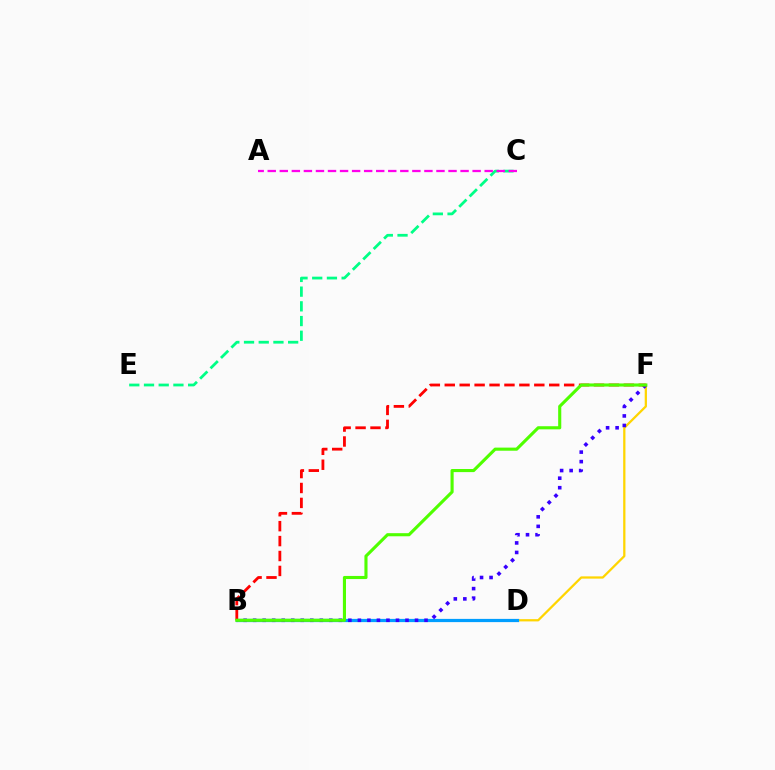{('C', 'E'): [{'color': '#00ff86', 'line_style': 'dashed', 'thickness': 2.0}], ('A', 'C'): [{'color': '#ff00ed', 'line_style': 'dashed', 'thickness': 1.64}], ('D', 'F'): [{'color': '#ffd500', 'line_style': 'solid', 'thickness': 1.63}], ('B', 'D'): [{'color': '#009eff', 'line_style': 'solid', 'thickness': 2.32}], ('B', 'F'): [{'color': '#3700ff', 'line_style': 'dotted', 'thickness': 2.59}, {'color': '#ff0000', 'line_style': 'dashed', 'thickness': 2.03}, {'color': '#4fff00', 'line_style': 'solid', 'thickness': 2.24}]}